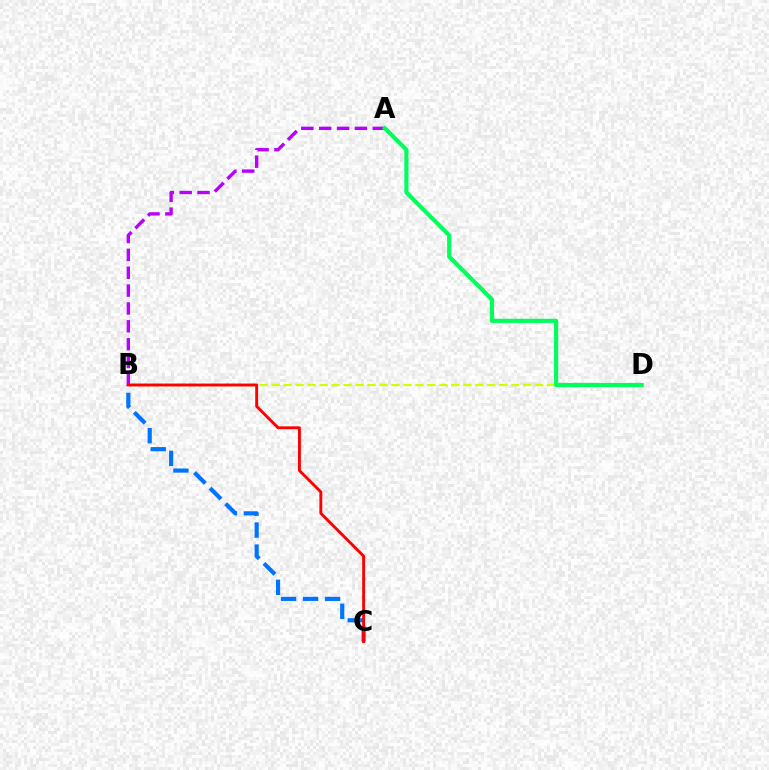{('B', 'D'): [{'color': '#d1ff00', 'line_style': 'dashed', 'thickness': 1.63}], ('B', 'C'): [{'color': '#0074ff', 'line_style': 'dashed', 'thickness': 2.99}, {'color': '#ff0000', 'line_style': 'solid', 'thickness': 2.08}], ('A', 'B'): [{'color': '#b900ff', 'line_style': 'dashed', 'thickness': 2.43}], ('A', 'D'): [{'color': '#00ff5c', 'line_style': 'solid', 'thickness': 2.98}]}